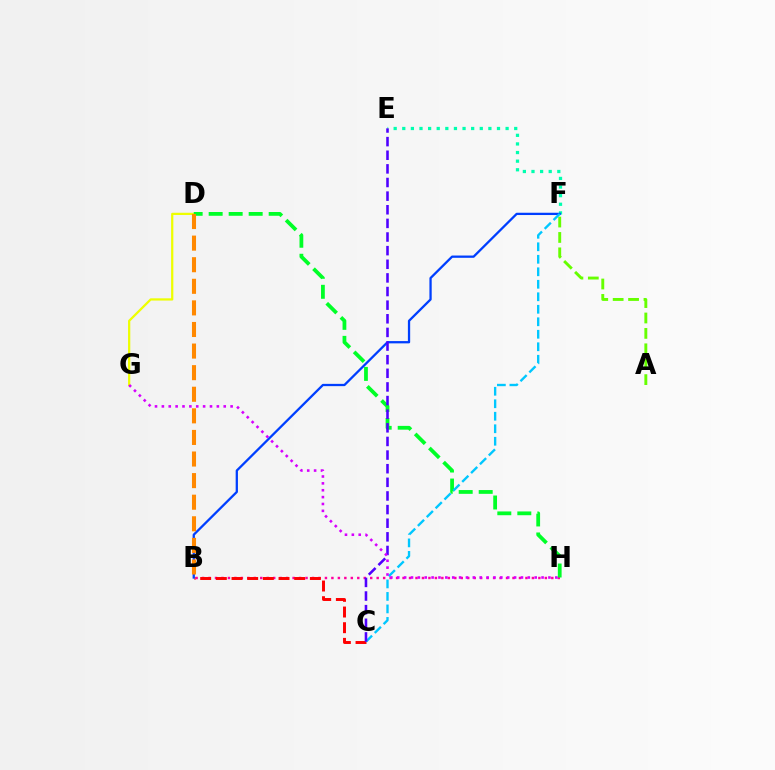{('A', 'F'): [{'color': '#66ff00', 'line_style': 'dashed', 'thickness': 2.09}], ('E', 'F'): [{'color': '#00ffaf', 'line_style': 'dotted', 'thickness': 2.34}], ('D', 'G'): [{'color': '#eeff00', 'line_style': 'solid', 'thickness': 1.62}], ('B', 'H'): [{'color': '#ff00a0', 'line_style': 'dotted', 'thickness': 1.76}], ('B', 'C'): [{'color': '#ff0000', 'line_style': 'dashed', 'thickness': 2.13}], ('D', 'H'): [{'color': '#00ff27', 'line_style': 'dashed', 'thickness': 2.72}], ('B', 'F'): [{'color': '#003fff', 'line_style': 'solid', 'thickness': 1.64}], ('C', 'F'): [{'color': '#00c7ff', 'line_style': 'dashed', 'thickness': 1.7}], ('C', 'E'): [{'color': '#4f00ff', 'line_style': 'dashed', 'thickness': 1.85}], ('B', 'D'): [{'color': '#ff8800', 'line_style': 'dashed', 'thickness': 2.93}], ('G', 'H'): [{'color': '#d600ff', 'line_style': 'dotted', 'thickness': 1.87}]}